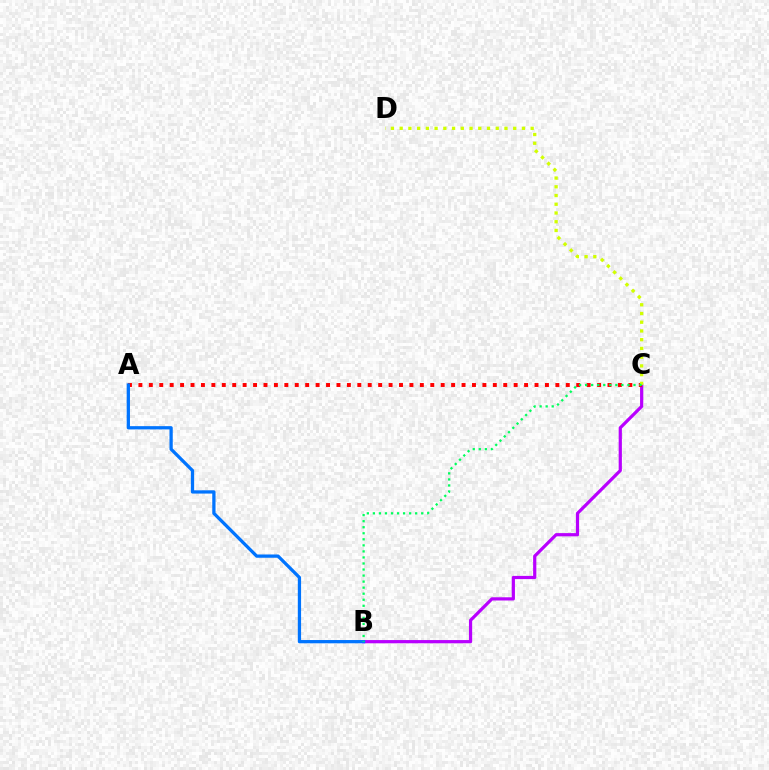{('B', 'C'): [{'color': '#b900ff', 'line_style': 'solid', 'thickness': 2.31}, {'color': '#00ff5c', 'line_style': 'dotted', 'thickness': 1.64}], ('A', 'C'): [{'color': '#ff0000', 'line_style': 'dotted', 'thickness': 2.83}], ('C', 'D'): [{'color': '#d1ff00', 'line_style': 'dotted', 'thickness': 2.37}], ('A', 'B'): [{'color': '#0074ff', 'line_style': 'solid', 'thickness': 2.35}]}